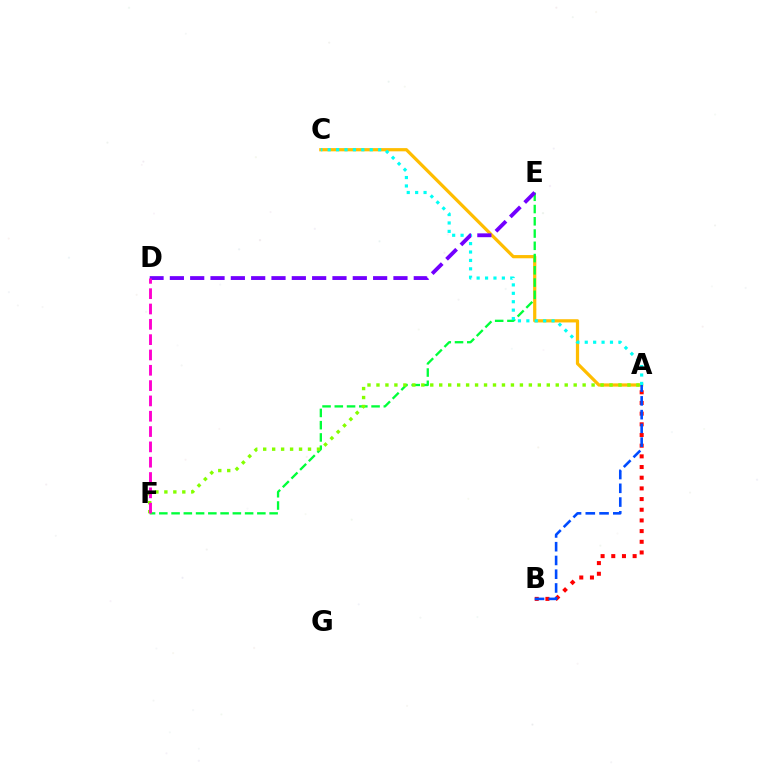{('A', 'C'): [{'color': '#ffbd00', 'line_style': 'solid', 'thickness': 2.32}, {'color': '#00fff6', 'line_style': 'dotted', 'thickness': 2.28}], ('A', 'B'): [{'color': '#ff0000', 'line_style': 'dotted', 'thickness': 2.9}, {'color': '#004bff', 'line_style': 'dashed', 'thickness': 1.87}], ('E', 'F'): [{'color': '#00ff39', 'line_style': 'dashed', 'thickness': 1.66}], ('A', 'F'): [{'color': '#84ff00', 'line_style': 'dotted', 'thickness': 2.44}], ('D', 'E'): [{'color': '#7200ff', 'line_style': 'dashed', 'thickness': 2.76}], ('D', 'F'): [{'color': '#ff00cf', 'line_style': 'dashed', 'thickness': 2.08}]}